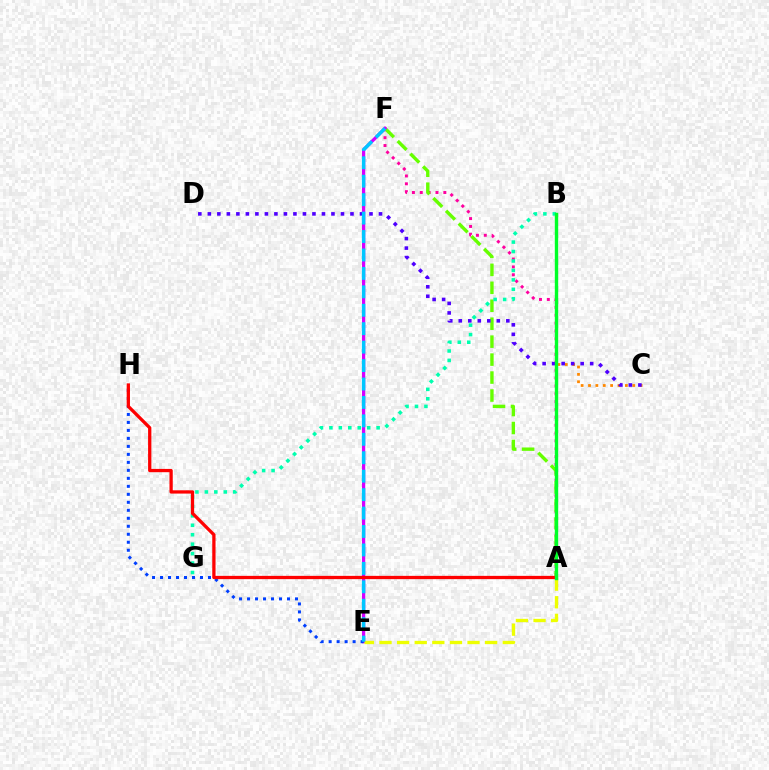{('A', 'F'): [{'color': '#ff00a0', 'line_style': 'dotted', 'thickness': 2.13}, {'color': '#66ff00', 'line_style': 'dashed', 'thickness': 2.44}], ('B', 'C'): [{'color': '#ff8800', 'line_style': 'dotted', 'thickness': 2.0}], ('B', 'G'): [{'color': '#00ffaf', 'line_style': 'dotted', 'thickness': 2.57}], ('C', 'D'): [{'color': '#4f00ff', 'line_style': 'dotted', 'thickness': 2.58}], ('E', 'F'): [{'color': '#d600ff', 'line_style': 'solid', 'thickness': 2.31}, {'color': '#00c7ff', 'line_style': 'dashed', 'thickness': 2.5}], ('A', 'E'): [{'color': '#eeff00', 'line_style': 'dashed', 'thickness': 2.39}], ('E', 'H'): [{'color': '#003fff', 'line_style': 'dotted', 'thickness': 2.17}], ('A', 'H'): [{'color': '#ff0000', 'line_style': 'solid', 'thickness': 2.36}], ('A', 'B'): [{'color': '#00ff27', 'line_style': 'solid', 'thickness': 2.44}]}